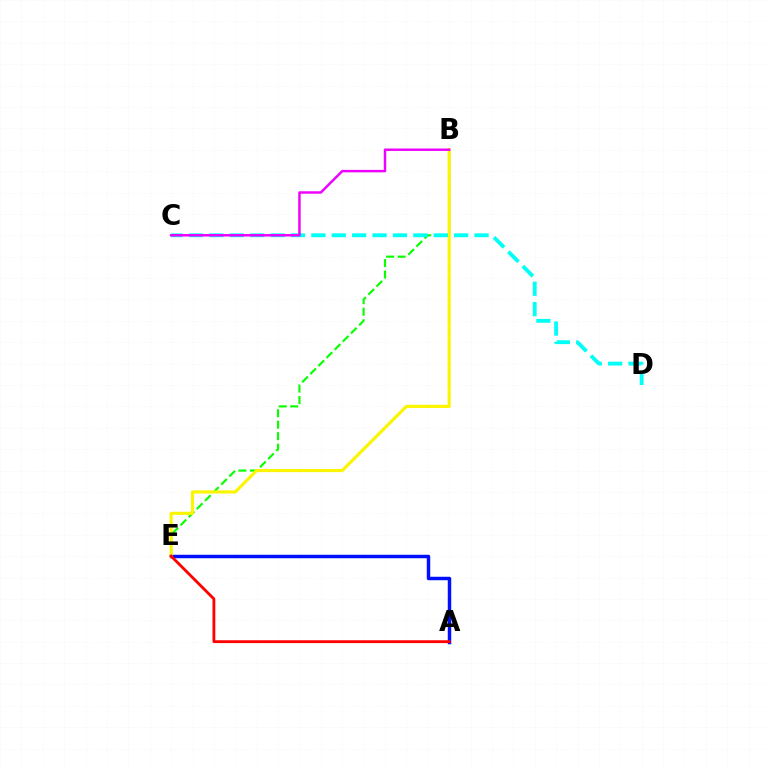{('B', 'E'): [{'color': '#08ff00', 'line_style': 'dashed', 'thickness': 1.56}, {'color': '#fcf500', 'line_style': 'solid', 'thickness': 2.27}], ('A', 'E'): [{'color': '#0010ff', 'line_style': 'solid', 'thickness': 2.49}, {'color': '#ff0000', 'line_style': 'solid', 'thickness': 2.03}], ('C', 'D'): [{'color': '#00fff6', 'line_style': 'dashed', 'thickness': 2.77}], ('B', 'C'): [{'color': '#ee00ff', 'line_style': 'solid', 'thickness': 1.77}]}